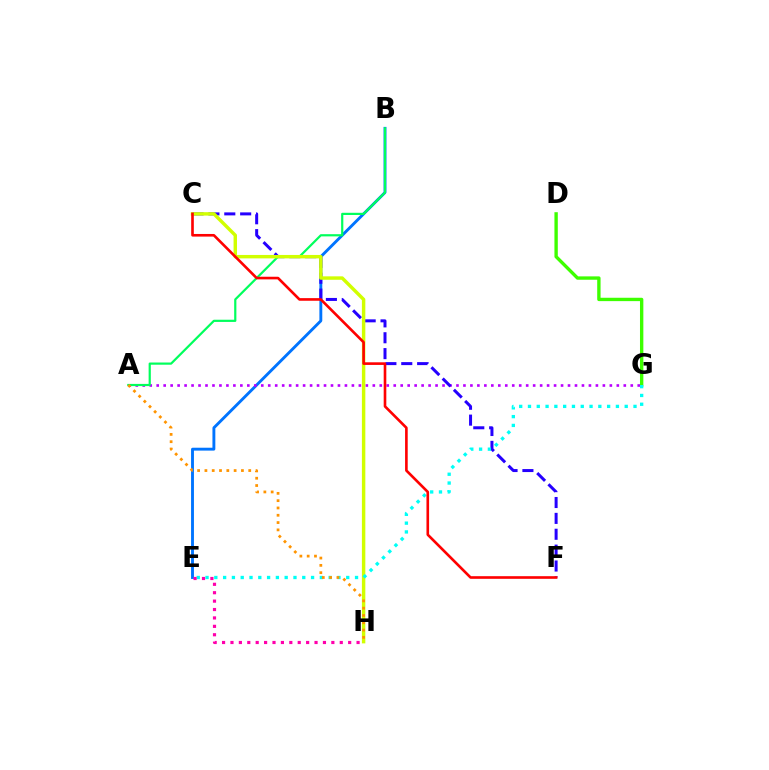{('B', 'E'): [{'color': '#0074ff', 'line_style': 'solid', 'thickness': 2.08}], ('A', 'G'): [{'color': '#b900ff', 'line_style': 'dotted', 'thickness': 1.89}], ('C', 'F'): [{'color': '#2500ff', 'line_style': 'dashed', 'thickness': 2.16}, {'color': '#ff0000', 'line_style': 'solid', 'thickness': 1.89}], ('A', 'B'): [{'color': '#00ff5c', 'line_style': 'solid', 'thickness': 1.59}], ('D', 'G'): [{'color': '#3dff00', 'line_style': 'solid', 'thickness': 2.42}], ('C', 'H'): [{'color': '#d1ff00', 'line_style': 'solid', 'thickness': 2.47}], ('E', 'G'): [{'color': '#00fff6', 'line_style': 'dotted', 'thickness': 2.39}], ('A', 'H'): [{'color': '#ff9400', 'line_style': 'dotted', 'thickness': 1.98}], ('E', 'H'): [{'color': '#ff00ac', 'line_style': 'dotted', 'thickness': 2.28}]}